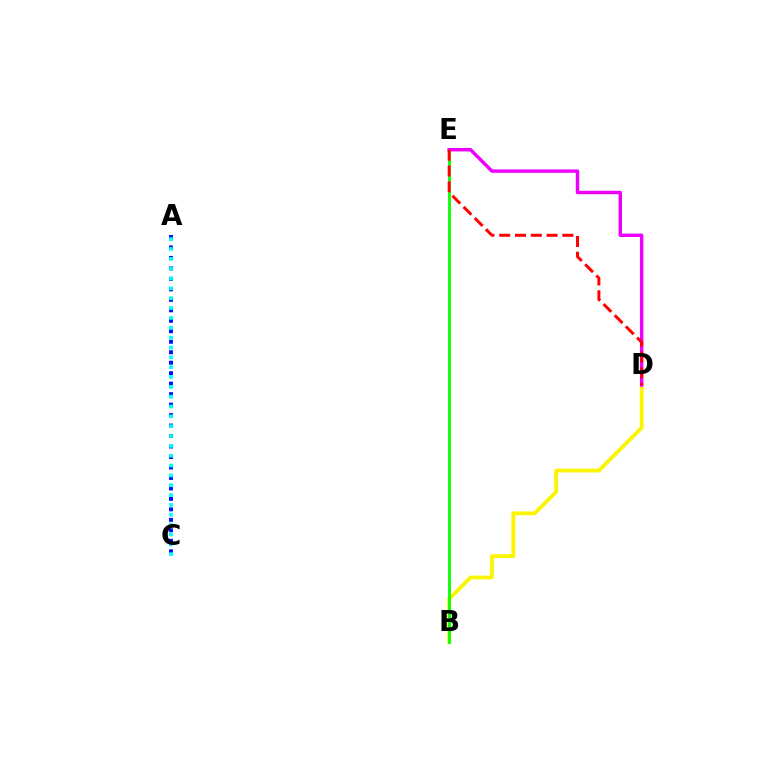{('A', 'C'): [{'color': '#0010ff', 'line_style': 'dotted', 'thickness': 2.85}, {'color': '#00fff6', 'line_style': 'dotted', 'thickness': 2.67}], ('B', 'D'): [{'color': '#fcf500', 'line_style': 'solid', 'thickness': 2.75}], ('B', 'E'): [{'color': '#08ff00', 'line_style': 'solid', 'thickness': 2.01}], ('D', 'E'): [{'color': '#ee00ff', 'line_style': 'solid', 'thickness': 2.46}, {'color': '#ff0000', 'line_style': 'dashed', 'thickness': 2.15}]}